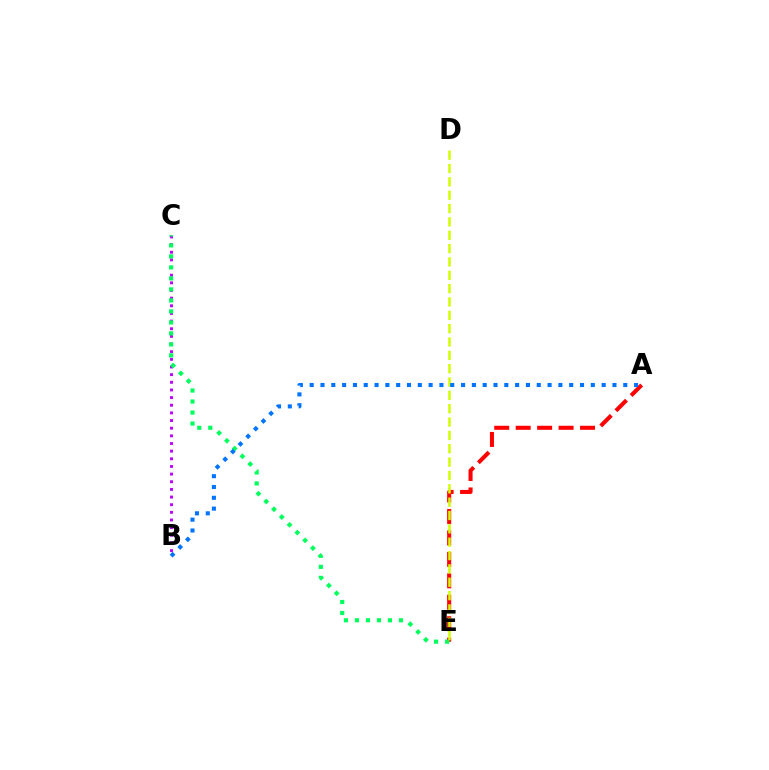{('B', 'C'): [{'color': '#b900ff', 'line_style': 'dotted', 'thickness': 2.08}], ('A', 'E'): [{'color': '#ff0000', 'line_style': 'dashed', 'thickness': 2.91}], ('C', 'E'): [{'color': '#00ff5c', 'line_style': 'dotted', 'thickness': 2.99}], ('D', 'E'): [{'color': '#d1ff00', 'line_style': 'dashed', 'thickness': 1.81}], ('A', 'B'): [{'color': '#0074ff', 'line_style': 'dotted', 'thickness': 2.94}]}